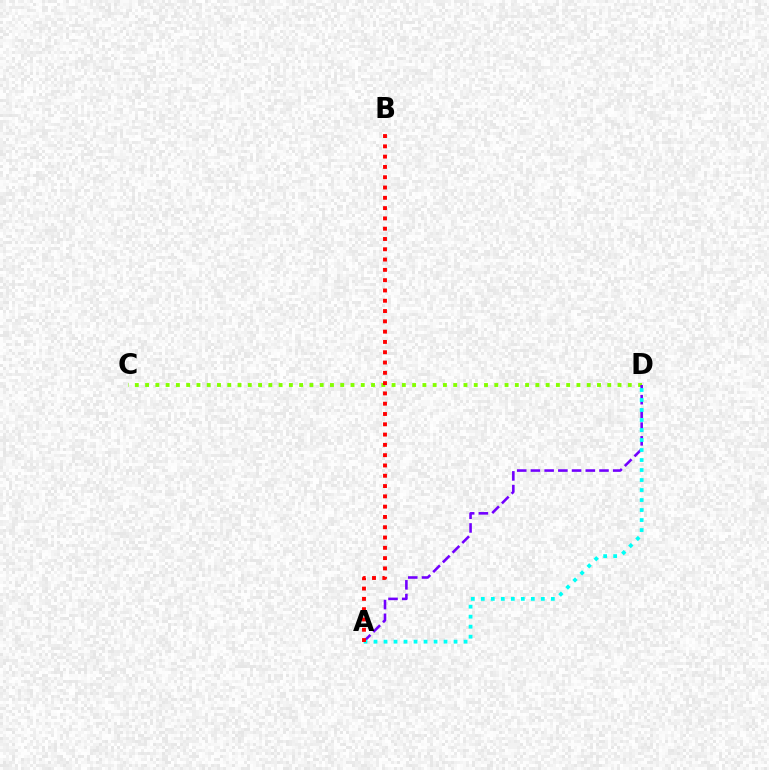{('C', 'D'): [{'color': '#84ff00', 'line_style': 'dotted', 'thickness': 2.79}], ('A', 'D'): [{'color': '#7200ff', 'line_style': 'dashed', 'thickness': 1.86}, {'color': '#00fff6', 'line_style': 'dotted', 'thickness': 2.72}], ('A', 'B'): [{'color': '#ff0000', 'line_style': 'dotted', 'thickness': 2.8}]}